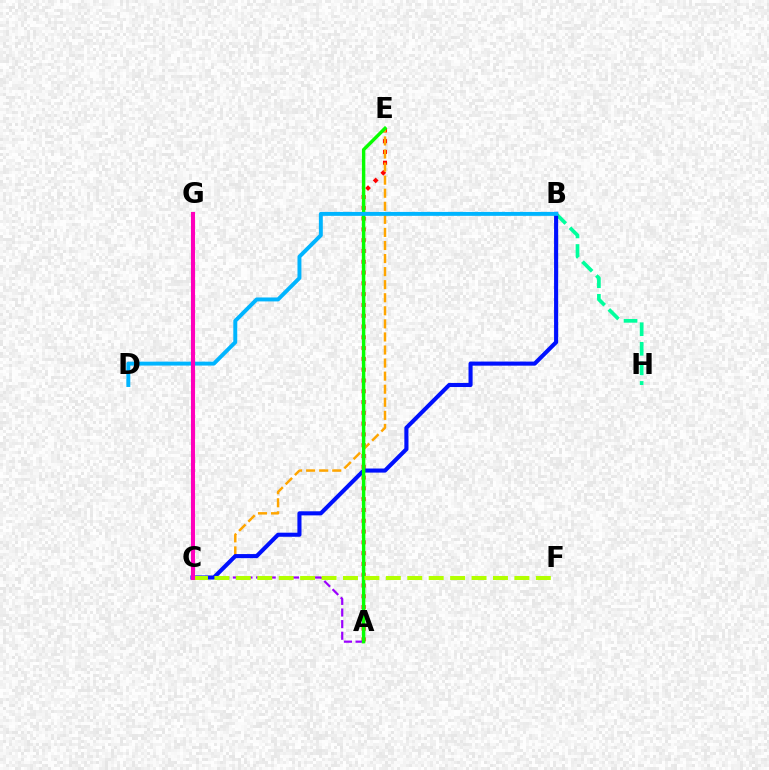{('A', 'E'): [{'color': '#ff0000', 'line_style': 'dotted', 'thickness': 2.93}, {'color': '#08ff00', 'line_style': 'solid', 'thickness': 2.47}], ('B', 'H'): [{'color': '#00ff9d', 'line_style': 'dashed', 'thickness': 2.66}], ('C', 'E'): [{'color': '#ffa500', 'line_style': 'dashed', 'thickness': 1.78}], ('A', 'C'): [{'color': '#9b00ff', 'line_style': 'dashed', 'thickness': 1.58}], ('B', 'C'): [{'color': '#0010ff', 'line_style': 'solid', 'thickness': 2.94}], ('B', 'D'): [{'color': '#00b5ff', 'line_style': 'solid', 'thickness': 2.83}], ('C', 'F'): [{'color': '#b3ff00', 'line_style': 'dashed', 'thickness': 2.91}], ('C', 'G'): [{'color': '#ff00bd', 'line_style': 'solid', 'thickness': 2.94}]}